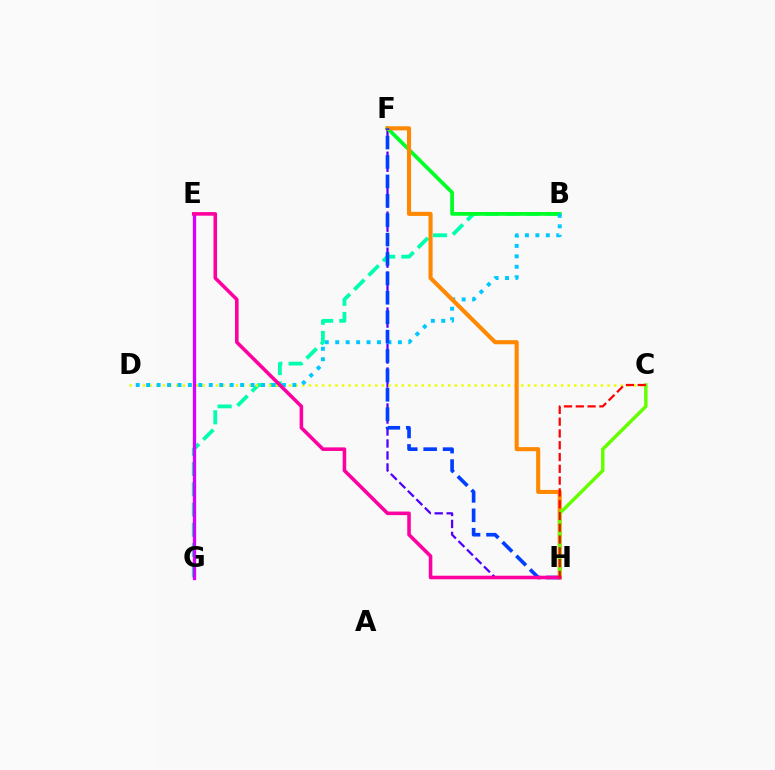{('F', 'H'): [{'color': '#4f00ff', 'line_style': 'dashed', 'thickness': 1.63}, {'color': '#ff8800', 'line_style': 'solid', 'thickness': 2.94}, {'color': '#003fff', 'line_style': 'dashed', 'thickness': 2.64}], ('B', 'G'): [{'color': '#00ffaf', 'line_style': 'dashed', 'thickness': 2.75}], ('B', 'F'): [{'color': '#00ff27', 'line_style': 'solid', 'thickness': 2.69}], ('C', 'D'): [{'color': '#eeff00', 'line_style': 'dotted', 'thickness': 1.8}], ('E', 'G'): [{'color': '#d600ff', 'line_style': 'solid', 'thickness': 2.37}], ('B', 'D'): [{'color': '#00c7ff', 'line_style': 'dotted', 'thickness': 2.84}], ('C', 'H'): [{'color': '#66ff00', 'line_style': 'solid', 'thickness': 2.5}, {'color': '#ff0000', 'line_style': 'dashed', 'thickness': 1.6}], ('E', 'H'): [{'color': '#ff00a0', 'line_style': 'solid', 'thickness': 2.57}]}